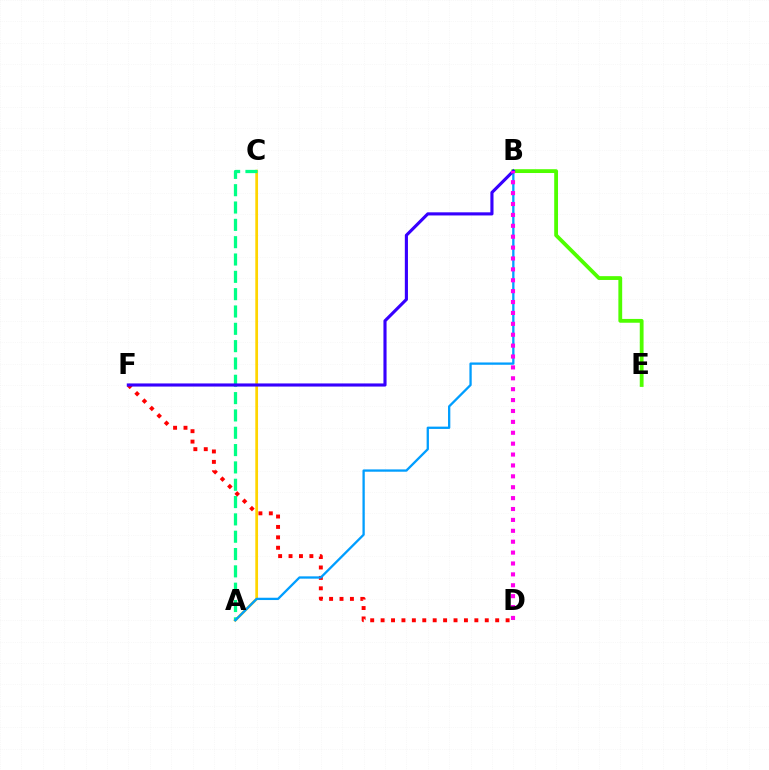{('B', 'E'): [{'color': '#4fff00', 'line_style': 'solid', 'thickness': 2.74}], ('A', 'C'): [{'color': '#ffd500', 'line_style': 'solid', 'thickness': 1.97}, {'color': '#00ff86', 'line_style': 'dashed', 'thickness': 2.35}], ('D', 'F'): [{'color': '#ff0000', 'line_style': 'dotted', 'thickness': 2.83}], ('A', 'B'): [{'color': '#009eff', 'line_style': 'solid', 'thickness': 1.66}], ('B', 'F'): [{'color': '#3700ff', 'line_style': 'solid', 'thickness': 2.25}], ('B', 'D'): [{'color': '#ff00ed', 'line_style': 'dotted', 'thickness': 2.96}]}